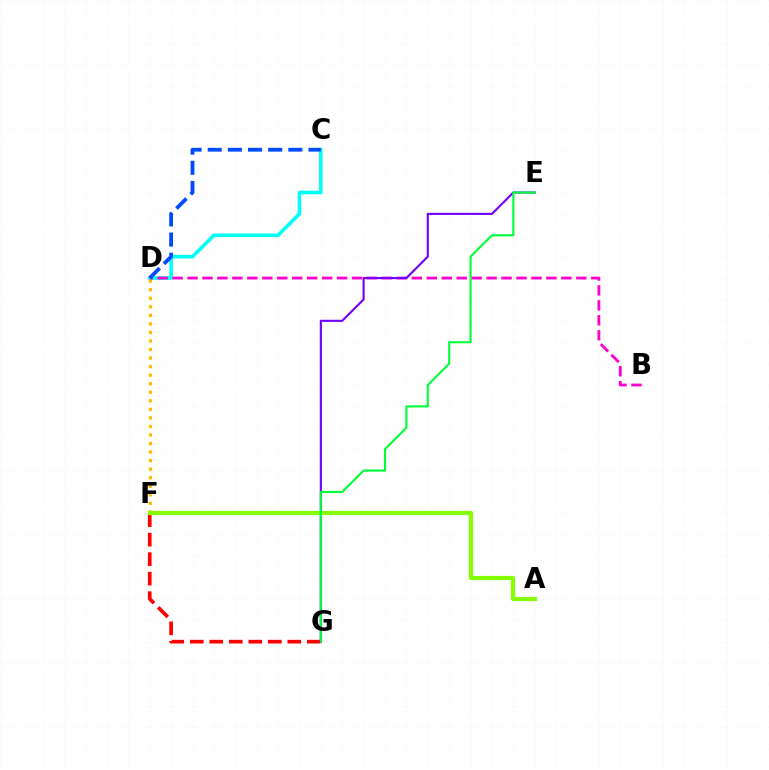{('F', 'G'): [{'color': '#ff0000', 'line_style': 'dashed', 'thickness': 2.65}], ('C', 'D'): [{'color': '#00fff6', 'line_style': 'solid', 'thickness': 2.6}, {'color': '#004bff', 'line_style': 'dashed', 'thickness': 2.74}], ('D', 'F'): [{'color': '#ffbd00', 'line_style': 'dotted', 'thickness': 2.32}], ('B', 'D'): [{'color': '#ff00cf', 'line_style': 'dashed', 'thickness': 2.03}], ('E', 'G'): [{'color': '#7200ff', 'line_style': 'solid', 'thickness': 1.53}, {'color': '#00ff39', 'line_style': 'solid', 'thickness': 1.52}], ('A', 'F'): [{'color': '#84ff00', 'line_style': 'solid', 'thickness': 2.99}]}